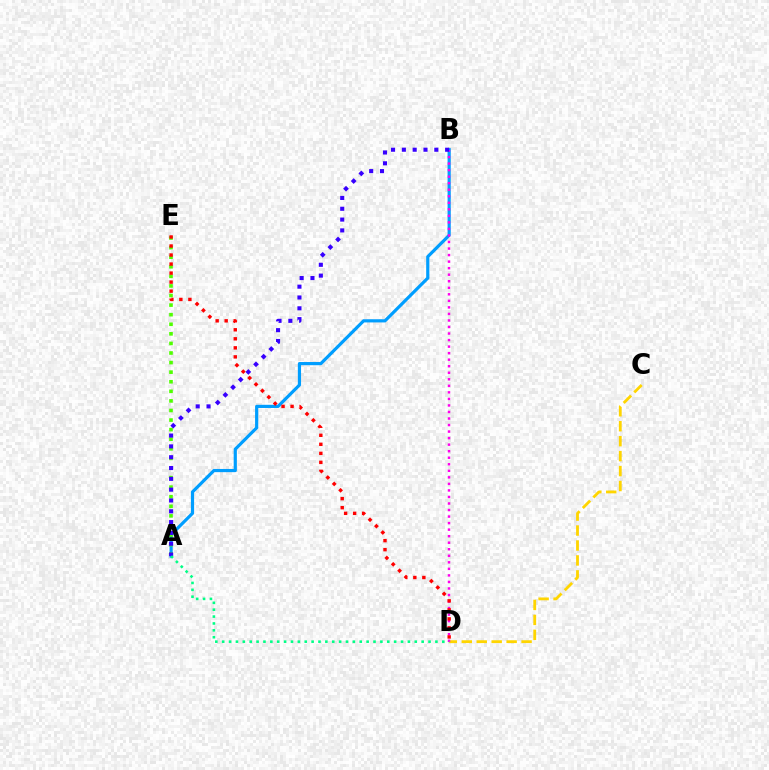{('A', 'B'): [{'color': '#009eff', 'line_style': 'solid', 'thickness': 2.29}, {'color': '#3700ff', 'line_style': 'dotted', 'thickness': 2.94}], ('A', 'E'): [{'color': '#4fff00', 'line_style': 'dotted', 'thickness': 2.6}], ('C', 'D'): [{'color': '#ffd500', 'line_style': 'dashed', 'thickness': 2.03}], ('B', 'D'): [{'color': '#ff00ed', 'line_style': 'dotted', 'thickness': 1.78}], ('A', 'D'): [{'color': '#00ff86', 'line_style': 'dotted', 'thickness': 1.87}], ('D', 'E'): [{'color': '#ff0000', 'line_style': 'dotted', 'thickness': 2.45}]}